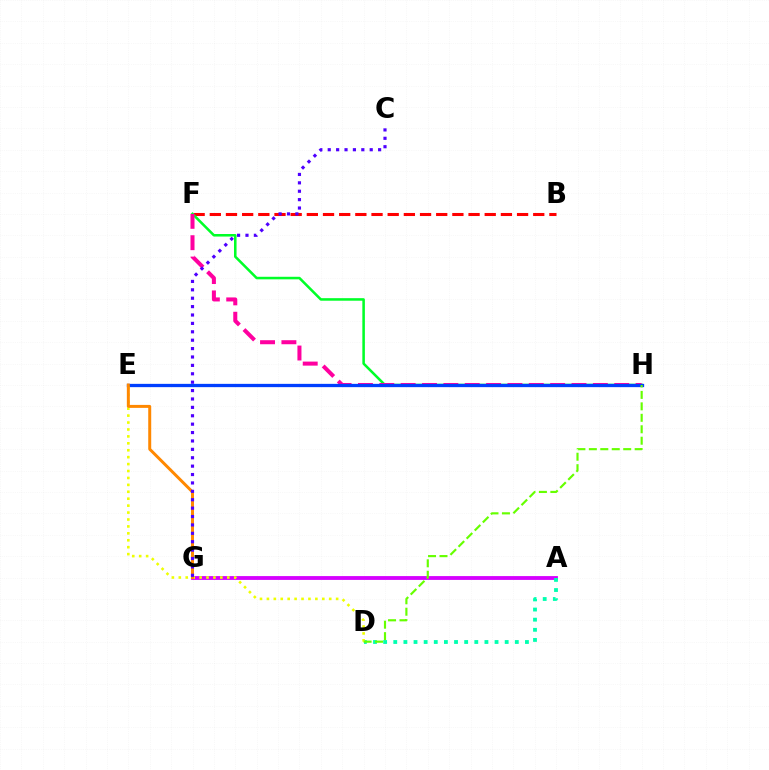{('A', 'G'): [{'color': '#00c7ff', 'line_style': 'dashed', 'thickness': 1.56}, {'color': '#d600ff', 'line_style': 'solid', 'thickness': 2.75}], ('B', 'F'): [{'color': '#ff0000', 'line_style': 'dashed', 'thickness': 2.2}], ('F', 'H'): [{'color': '#00ff27', 'line_style': 'solid', 'thickness': 1.83}, {'color': '#ff00a0', 'line_style': 'dashed', 'thickness': 2.9}], ('A', 'D'): [{'color': '#00ffaf', 'line_style': 'dotted', 'thickness': 2.75}], ('E', 'H'): [{'color': '#003fff', 'line_style': 'solid', 'thickness': 2.37}], ('D', 'E'): [{'color': '#eeff00', 'line_style': 'dotted', 'thickness': 1.88}], ('D', 'H'): [{'color': '#66ff00', 'line_style': 'dashed', 'thickness': 1.56}], ('E', 'G'): [{'color': '#ff8800', 'line_style': 'solid', 'thickness': 2.14}], ('C', 'G'): [{'color': '#4f00ff', 'line_style': 'dotted', 'thickness': 2.28}]}